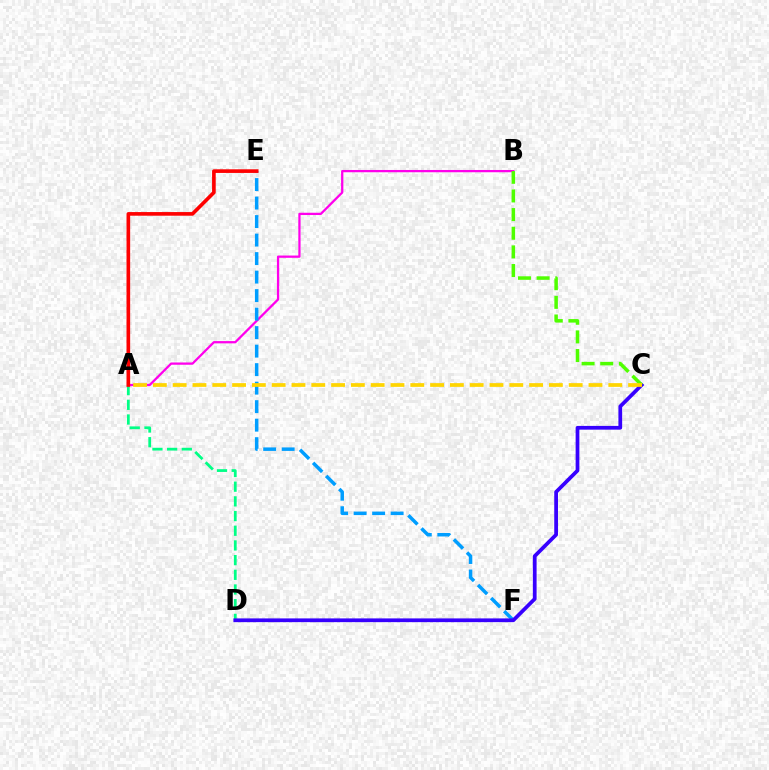{('A', 'D'): [{'color': '#00ff86', 'line_style': 'dashed', 'thickness': 2.0}], ('A', 'B'): [{'color': '#ff00ed', 'line_style': 'solid', 'thickness': 1.63}], ('E', 'F'): [{'color': '#009eff', 'line_style': 'dashed', 'thickness': 2.51}], ('A', 'E'): [{'color': '#ff0000', 'line_style': 'solid', 'thickness': 2.63}], ('C', 'D'): [{'color': '#3700ff', 'line_style': 'solid', 'thickness': 2.7}], ('B', 'C'): [{'color': '#4fff00', 'line_style': 'dashed', 'thickness': 2.53}], ('A', 'C'): [{'color': '#ffd500', 'line_style': 'dashed', 'thickness': 2.69}]}